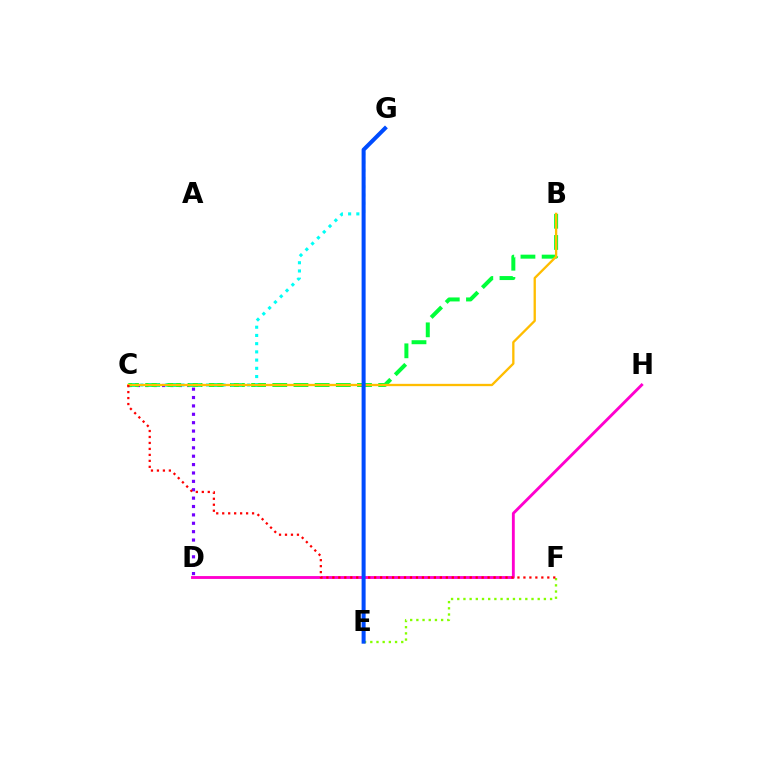{('C', 'D'): [{'color': '#7200ff', 'line_style': 'dotted', 'thickness': 2.28}], ('B', 'C'): [{'color': '#00ff39', 'line_style': 'dashed', 'thickness': 2.88}, {'color': '#ffbd00', 'line_style': 'solid', 'thickness': 1.67}], ('C', 'G'): [{'color': '#00fff6', 'line_style': 'dotted', 'thickness': 2.23}], ('D', 'H'): [{'color': '#ff00cf', 'line_style': 'solid', 'thickness': 2.06}], ('E', 'F'): [{'color': '#84ff00', 'line_style': 'dotted', 'thickness': 1.68}], ('C', 'F'): [{'color': '#ff0000', 'line_style': 'dotted', 'thickness': 1.62}], ('E', 'G'): [{'color': '#004bff', 'line_style': 'solid', 'thickness': 2.89}]}